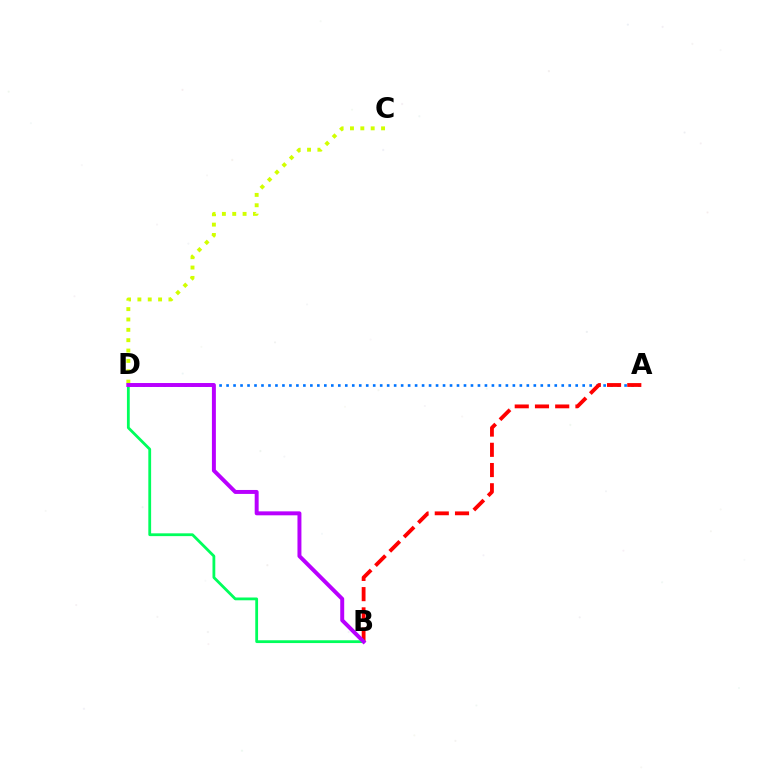{('A', 'D'): [{'color': '#0074ff', 'line_style': 'dotted', 'thickness': 1.9}], ('A', 'B'): [{'color': '#ff0000', 'line_style': 'dashed', 'thickness': 2.75}], ('C', 'D'): [{'color': '#d1ff00', 'line_style': 'dotted', 'thickness': 2.81}], ('B', 'D'): [{'color': '#00ff5c', 'line_style': 'solid', 'thickness': 2.01}, {'color': '#b900ff', 'line_style': 'solid', 'thickness': 2.85}]}